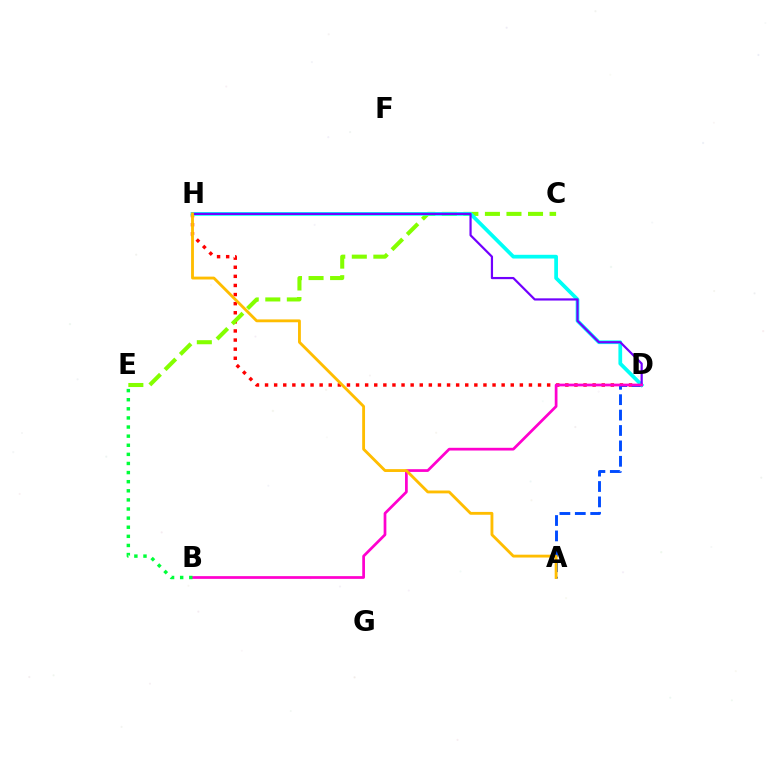{('D', 'H'): [{'color': '#ff0000', 'line_style': 'dotted', 'thickness': 2.47}, {'color': '#00fff6', 'line_style': 'solid', 'thickness': 2.69}, {'color': '#7200ff', 'line_style': 'solid', 'thickness': 1.58}], ('C', 'E'): [{'color': '#84ff00', 'line_style': 'dashed', 'thickness': 2.93}], ('A', 'D'): [{'color': '#004bff', 'line_style': 'dashed', 'thickness': 2.09}], ('B', 'D'): [{'color': '#ff00cf', 'line_style': 'solid', 'thickness': 1.97}], ('B', 'E'): [{'color': '#00ff39', 'line_style': 'dotted', 'thickness': 2.47}], ('A', 'H'): [{'color': '#ffbd00', 'line_style': 'solid', 'thickness': 2.05}]}